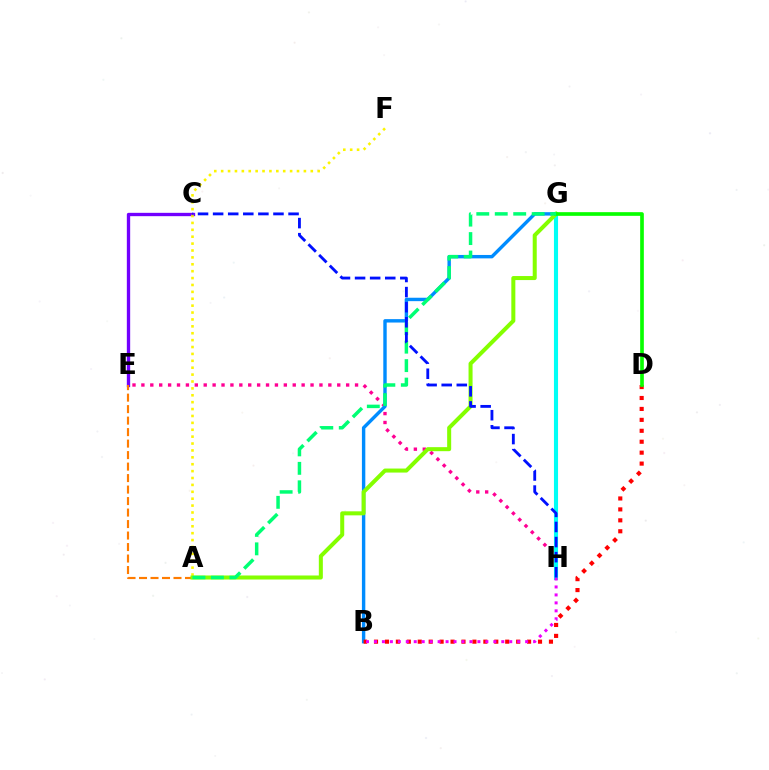{('C', 'E'): [{'color': '#7200ff', 'line_style': 'solid', 'thickness': 2.4}], ('A', 'E'): [{'color': '#ff7c00', 'line_style': 'dashed', 'thickness': 1.56}], ('A', 'F'): [{'color': '#fcf500', 'line_style': 'dotted', 'thickness': 1.87}], ('E', 'H'): [{'color': '#ff0094', 'line_style': 'dotted', 'thickness': 2.42}], ('B', 'G'): [{'color': '#008cff', 'line_style': 'solid', 'thickness': 2.45}], ('B', 'D'): [{'color': '#ff0000', 'line_style': 'dotted', 'thickness': 2.97}], ('G', 'H'): [{'color': '#00fff6', 'line_style': 'solid', 'thickness': 2.95}], ('A', 'G'): [{'color': '#84ff00', 'line_style': 'solid', 'thickness': 2.9}, {'color': '#00ff74', 'line_style': 'dashed', 'thickness': 2.51}], ('D', 'G'): [{'color': '#08ff00', 'line_style': 'solid', 'thickness': 2.64}], ('B', 'H'): [{'color': '#ee00ff', 'line_style': 'dotted', 'thickness': 2.16}], ('C', 'H'): [{'color': '#0010ff', 'line_style': 'dashed', 'thickness': 2.05}]}